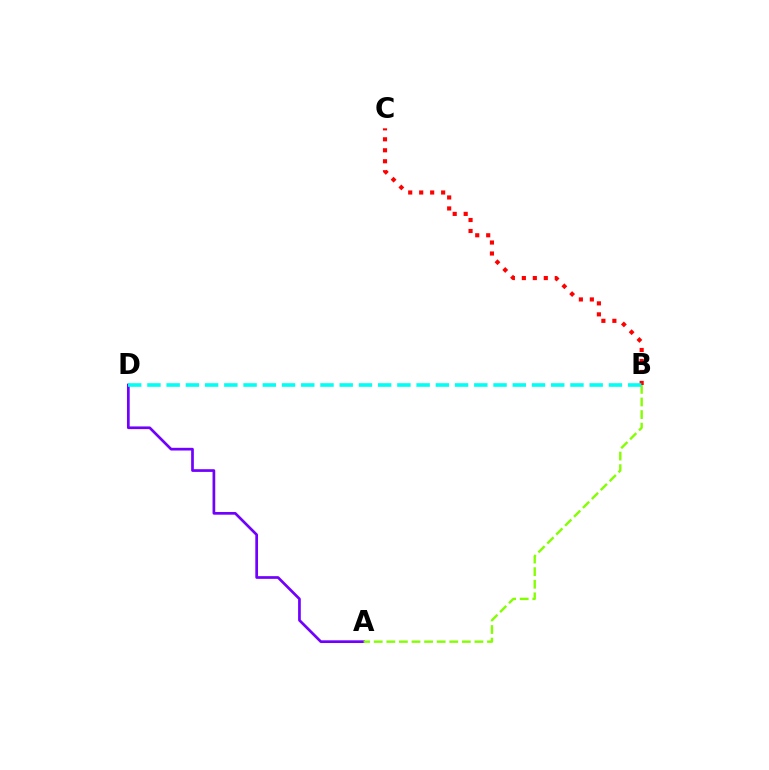{('B', 'C'): [{'color': '#ff0000', 'line_style': 'dotted', 'thickness': 2.98}], ('A', 'D'): [{'color': '#7200ff', 'line_style': 'solid', 'thickness': 1.95}], ('A', 'B'): [{'color': '#84ff00', 'line_style': 'dashed', 'thickness': 1.71}], ('B', 'D'): [{'color': '#00fff6', 'line_style': 'dashed', 'thickness': 2.61}]}